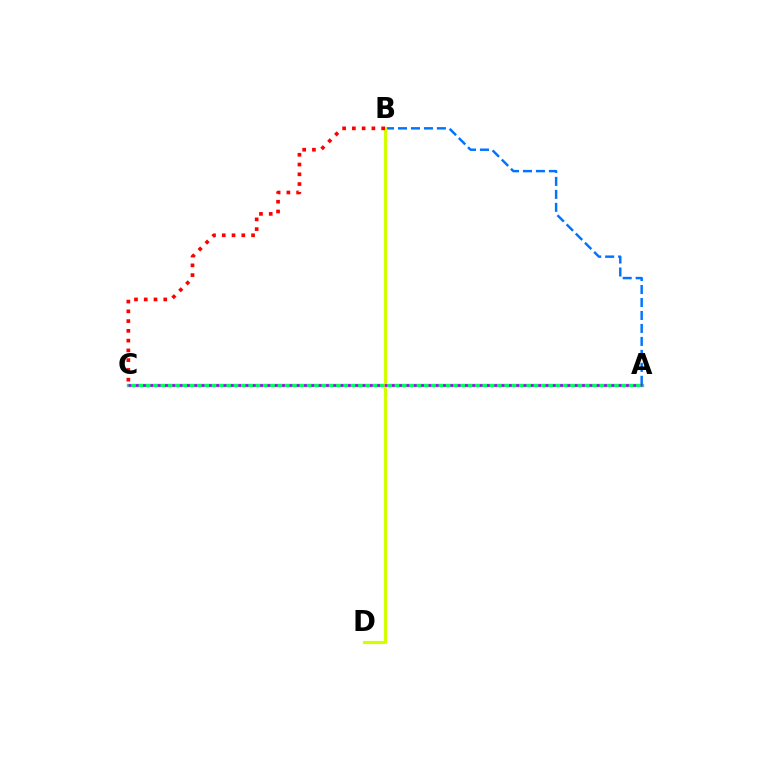{('A', 'C'): [{'color': '#00ff5c', 'line_style': 'solid', 'thickness': 2.41}, {'color': '#b900ff', 'line_style': 'dotted', 'thickness': 1.99}], ('A', 'B'): [{'color': '#0074ff', 'line_style': 'dashed', 'thickness': 1.76}], ('B', 'D'): [{'color': '#d1ff00', 'line_style': 'solid', 'thickness': 2.31}], ('B', 'C'): [{'color': '#ff0000', 'line_style': 'dotted', 'thickness': 2.65}]}